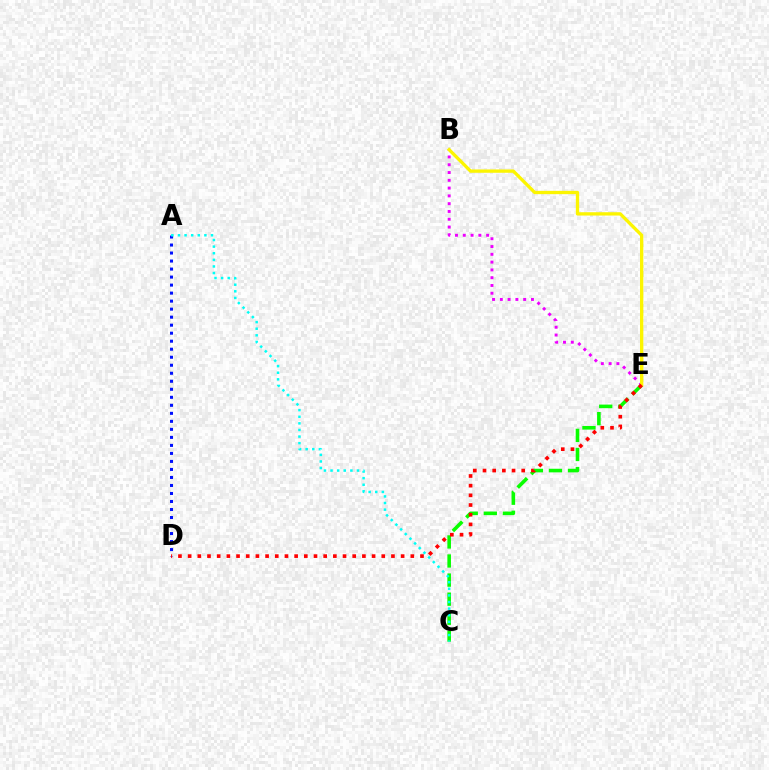{('B', 'E'): [{'color': '#ee00ff', 'line_style': 'dotted', 'thickness': 2.12}, {'color': '#fcf500', 'line_style': 'solid', 'thickness': 2.39}], ('A', 'D'): [{'color': '#0010ff', 'line_style': 'dotted', 'thickness': 2.18}], ('C', 'E'): [{'color': '#08ff00', 'line_style': 'dashed', 'thickness': 2.59}], ('A', 'C'): [{'color': '#00fff6', 'line_style': 'dotted', 'thickness': 1.8}], ('D', 'E'): [{'color': '#ff0000', 'line_style': 'dotted', 'thickness': 2.63}]}